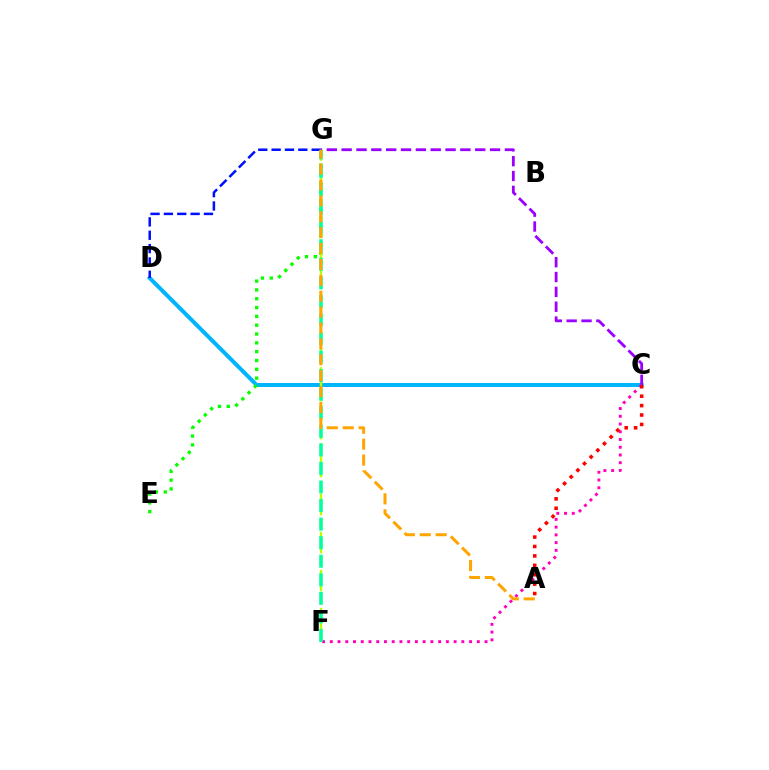{('C', 'D'): [{'color': '#00b5ff', 'line_style': 'solid', 'thickness': 2.87}], ('C', 'G'): [{'color': '#9b00ff', 'line_style': 'dashed', 'thickness': 2.02}], ('D', 'G'): [{'color': '#0010ff', 'line_style': 'dashed', 'thickness': 1.81}], ('C', 'F'): [{'color': '#ff00bd', 'line_style': 'dotted', 'thickness': 2.1}], ('E', 'G'): [{'color': '#08ff00', 'line_style': 'dotted', 'thickness': 2.4}], ('F', 'G'): [{'color': '#b3ff00', 'line_style': 'dashed', 'thickness': 1.72}, {'color': '#00ff9d', 'line_style': 'dashed', 'thickness': 2.52}], ('A', 'C'): [{'color': '#ff0000', 'line_style': 'dotted', 'thickness': 2.56}], ('A', 'G'): [{'color': '#ffa500', 'line_style': 'dashed', 'thickness': 2.16}]}